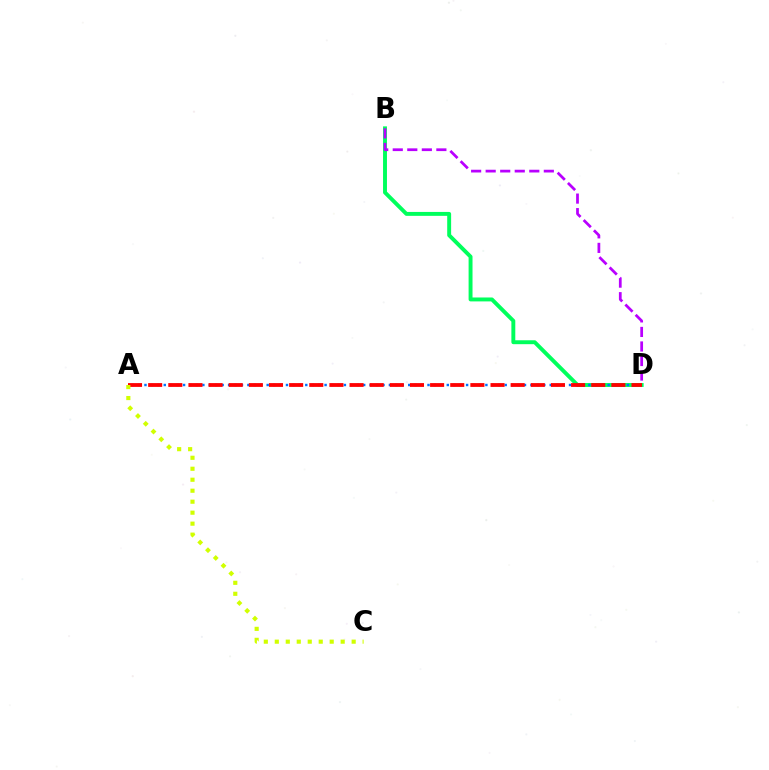{('B', 'D'): [{'color': '#00ff5c', 'line_style': 'solid', 'thickness': 2.82}, {'color': '#b900ff', 'line_style': 'dashed', 'thickness': 1.98}], ('A', 'D'): [{'color': '#0074ff', 'line_style': 'dotted', 'thickness': 1.75}, {'color': '#ff0000', 'line_style': 'dashed', 'thickness': 2.74}], ('A', 'C'): [{'color': '#d1ff00', 'line_style': 'dotted', 'thickness': 2.98}]}